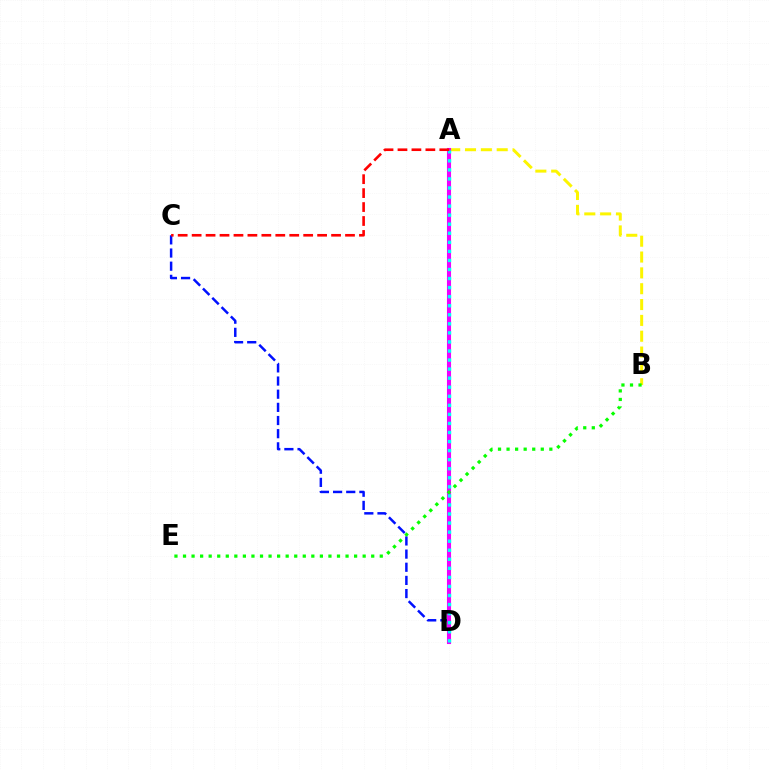{('C', 'D'): [{'color': '#0010ff', 'line_style': 'dashed', 'thickness': 1.79}], ('A', 'B'): [{'color': '#fcf500', 'line_style': 'dashed', 'thickness': 2.15}], ('A', 'D'): [{'color': '#ee00ff', 'line_style': 'solid', 'thickness': 2.94}, {'color': '#00fff6', 'line_style': 'dotted', 'thickness': 2.46}], ('B', 'E'): [{'color': '#08ff00', 'line_style': 'dotted', 'thickness': 2.32}], ('A', 'C'): [{'color': '#ff0000', 'line_style': 'dashed', 'thickness': 1.89}]}